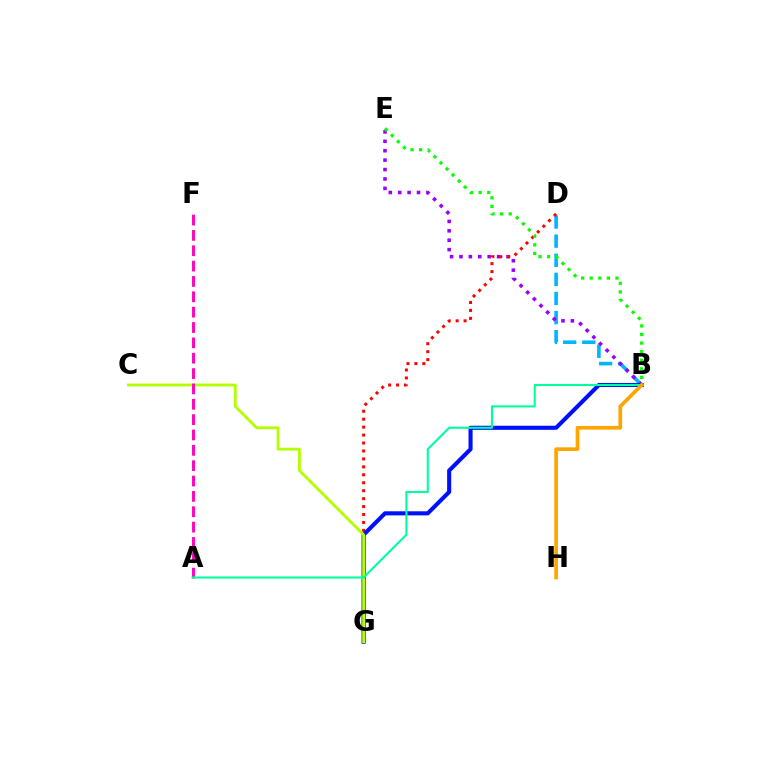{('B', 'D'): [{'color': '#00b5ff', 'line_style': 'dashed', 'thickness': 2.6}], ('B', 'E'): [{'color': '#9b00ff', 'line_style': 'dotted', 'thickness': 2.56}, {'color': '#08ff00', 'line_style': 'dotted', 'thickness': 2.33}], ('D', 'G'): [{'color': '#ff0000', 'line_style': 'dotted', 'thickness': 2.16}], ('B', 'G'): [{'color': '#0010ff', 'line_style': 'solid', 'thickness': 2.94}], ('C', 'G'): [{'color': '#b3ff00', 'line_style': 'solid', 'thickness': 2.03}], ('A', 'F'): [{'color': '#ff00bd', 'line_style': 'dashed', 'thickness': 2.09}], ('A', 'B'): [{'color': '#00ff9d', 'line_style': 'solid', 'thickness': 1.51}], ('B', 'H'): [{'color': '#ffa500', 'line_style': 'solid', 'thickness': 2.65}]}